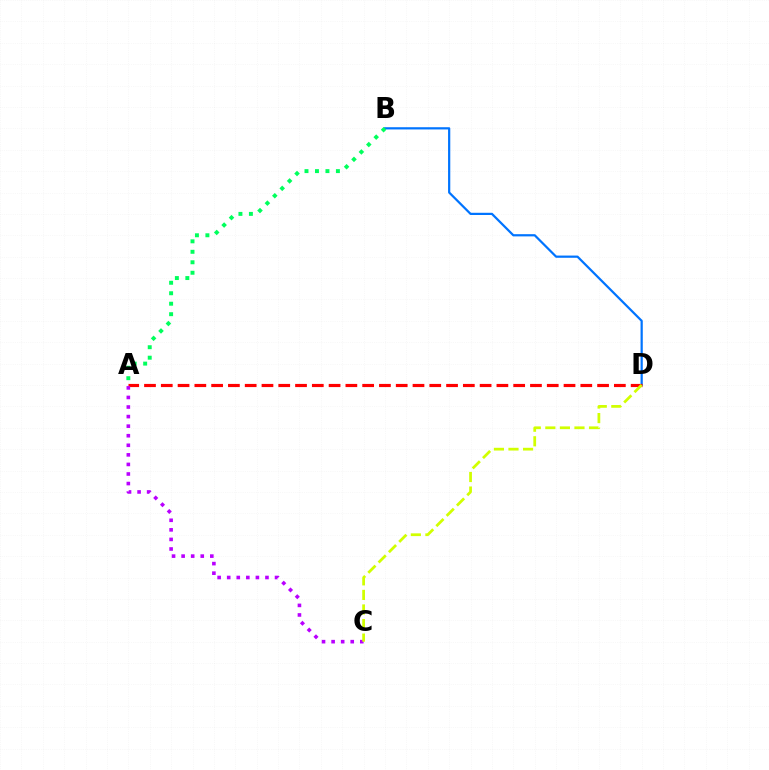{('B', 'D'): [{'color': '#0074ff', 'line_style': 'solid', 'thickness': 1.6}], ('A', 'D'): [{'color': '#ff0000', 'line_style': 'dashed', 'thickness': 2.28}], ('A', 'C'): [{'color': '#b900ff', 'line_style': 'dotted', 'thickness': 2.6}], ('C', 'D'): [{'color': '#d1ff00', 'line_style': 'dashed', 'thickness': 1.98}], ('A', 'B'): [{'color': '#00ff5c', 'line_style': 'dotted', 'thickness': 2.85}]}